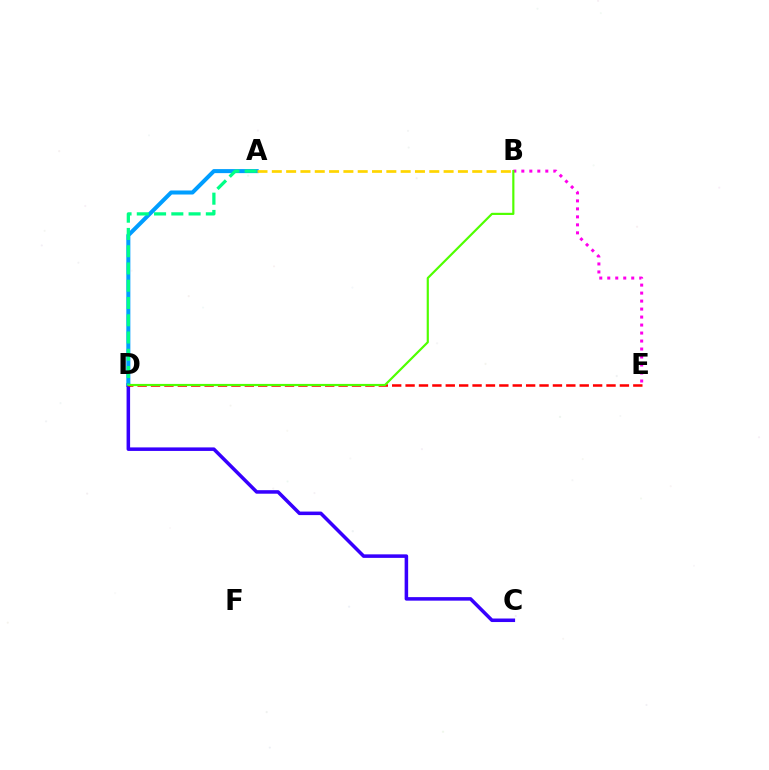{('B', 'E'): [{'color': '#ff00ed', 'line_style': 'dotted', 'thickness': 2.17}], ('A', 'D'): [{'color': '#009eff', 'line_style': 'solid', 'thickness': 2.9}, {'color': '#00ff86', 'line_style': 'dashed', 'thickness': 2.34}], ('C', 'D'): [{'color': '#3700ff', 'line_style': 'solid', 'thickness': 2.54}], ('D', 'E'): [{'color': '#ff0000', 'line_style': 'dashed', 'thickness': 1.82}], ('B', 'D'): [{'color': '#4fff00', 'line_style': 'solid', 'thickness': 1.57}], ('A', 'B'): [{'color': '#ffd500', 'line_style': 'dashed', 'thickness': 1.94}]}